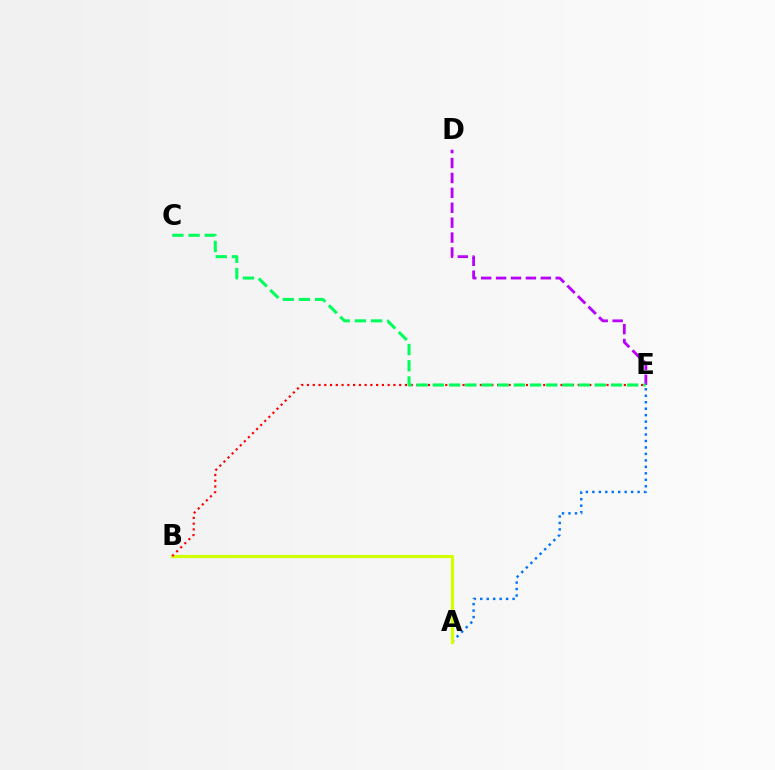{('D', 'E'): [{'color': '#b900ff', 'line_style': 'dashed', 'thickness': 2.03}], ('A', 'E'): [{'color': '#0074ff', 'line_style': 'dotted', 'thickness': 1.76}], ('A', 'B'): [{'color': '#d1ff00', 'line_style': 'solid', 'thickness': 2.26}], ('B', 'E'): [{'color': '#ff0000', 'line_style': 'dotted', 'thickness': 1.57}], ('C', 'E'): [{'color': '#00ff5c', 'line_style': 'dashed', 'thickness': 2.2}]}